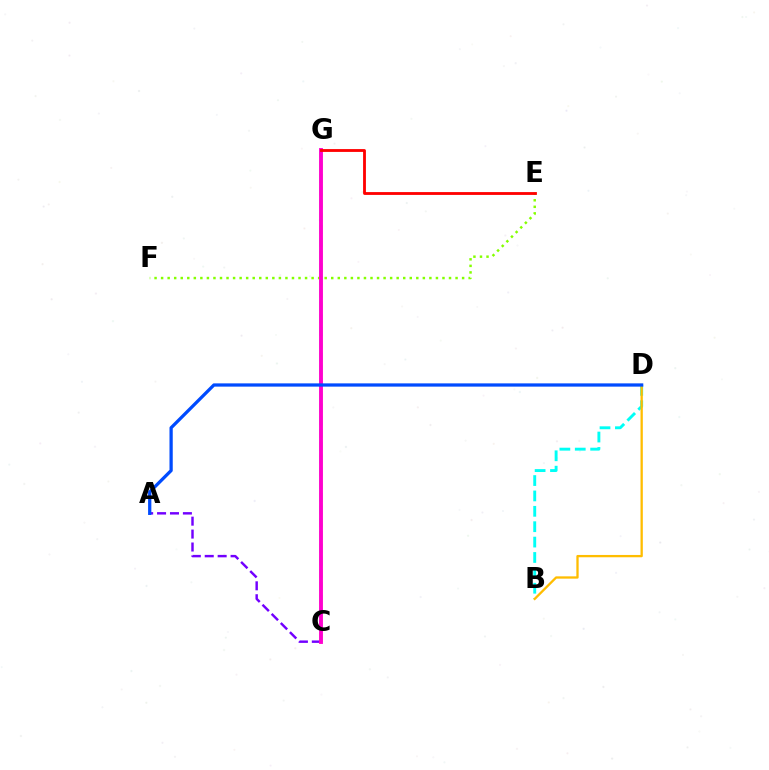{('C', 'G'): [{'color': '#00ff39', 'line_style': 'dashed', 'thickness': 1.73}, {'color': '#ff00cf', 'line_style': 'solid', 'thickness': 2.78}], ('A', 'C'): [{'color': '#7200ff', 'line_style': 'dashed', 'thickness': 1.76}], ('B', 'D'): [{'color': '#00fff6', 'line_style': 'dashed', 'thickness': 2.09}, {'color': '#ffbd00', 'line_style': 'solid', 'thickness': 1.66}], ('E', 'F'): [{'color': '#84ff00', 'line_style': 'dotted', 'thickness': 1.78}], ('E', 'G'): [{'color': '#ff0000', 'line_style': 'solid', 'thickness': 2.04}], ('A', 'D'): [{'color': '#004bff', 'line_style': 'solid', 'thickness': 2.35}]}